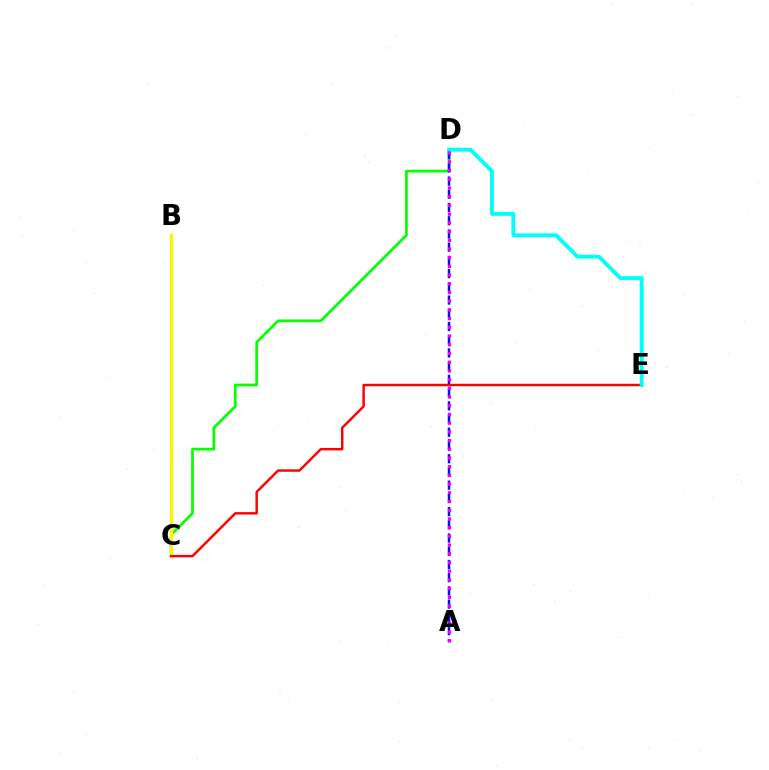{('C', 'D'): [{'color': '#08ff00', 'line_style': 'solid', 'thickness': 1.98}], ('A', 'D'): [{'color': '#0010ff', 'line_style': 'dashed', 'thickness': 1.8}, {'color': '#ee00ff', 'line_style': 'dotted', 'thickness': 2.37}], ('B', 'C'): [{'color': '#fcf500', 'line_style': 'solid', 'thickness': 2.38}], ('C', 'E'): [{'color': '#ff0000', 'line_style': 'solid', 'thickness': 1.75}], ('D', 'E'): [{'color': '#00fff6', 'line_style': 'solid', 'thickness': 2.78}]}